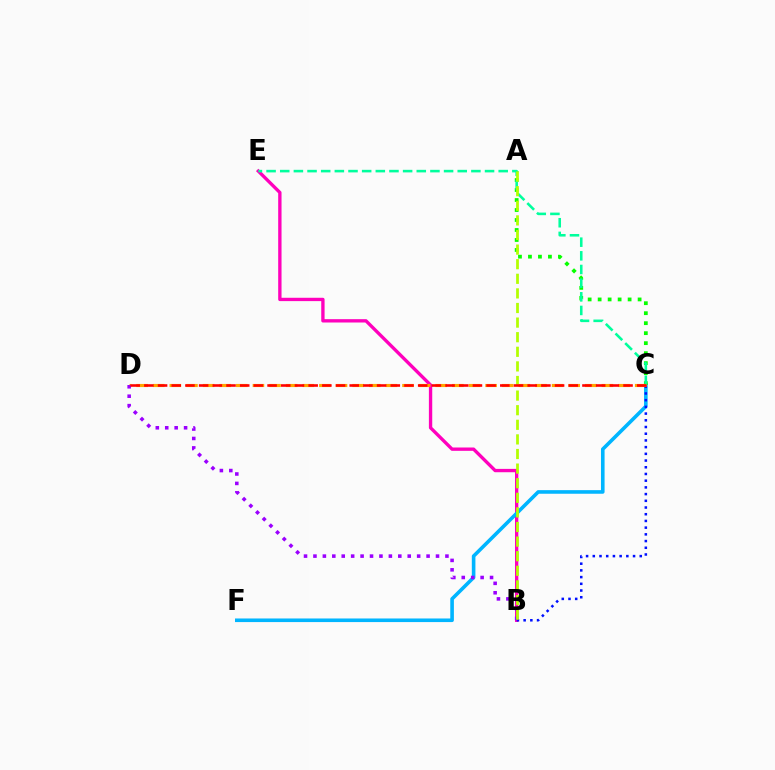{('B', 'E'): [{'color': '#ff00bd', 'line_style': 'solid', 'thickness': 2.4}], ('C', 'F'): [{'color': '#00b5ff', 'line_style': 'solid', 'thickness': 2.59}], ('A', 'C'): [{'color': '#08ff00', 'line_style': 'dotted', 'thickness': 2.71}], ('B', 'C'): [{'color': '#0010ff', 'line_style': 'dotted', 'thickness': 1.82}], ('C', 'E'): [{'color': '#00ff9d', 'line_style': 'dashed', 'thickness': 1.85}], ('C', 'D'): [{'color': '#ffa500', 'line_style': 'dashed', 'thickness': 2.26}, {'color': '#ff0000', 'line_style': 'dashed', 'thickness': 1.86}], ('B', 'D'): [{'color': '#9b00ff', 'line_style': 'dotted', 'thickness': 2.56}], ('A', 'B'): [{'color': '#b3ff00', 'line_style': 'dashed', 'thickness': 1.98}]}